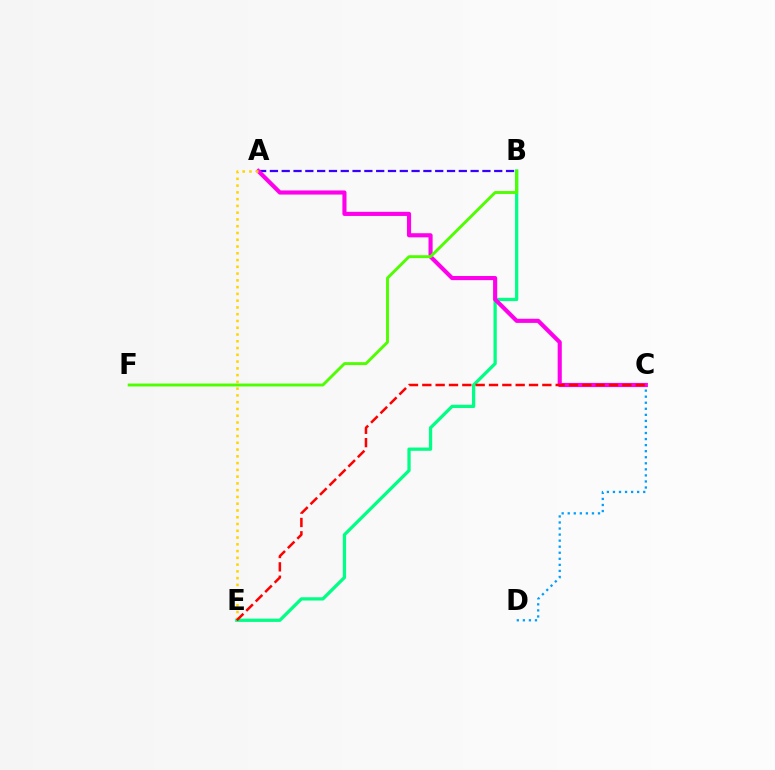{('C', 'D'): [{'color': '#009eff', 'line_style': 'dotted', 'thickness': 1.64}], ('B', 'E'): [{'color': '#00ff86', 'line_style': 'solid', 'thickness': 2.35}], ('A', 'B'): [{'color': '#3700ff', 'line_style': 'dashed', 'thickness': 1.6}], ('A', 'C'): [{'color': '#ff00ed', 'line_style': 'solid', 'thickness': 2.97}], ('A', 'E'): [{'color': '#ffd500', 'line_style': 'dotted', 'thickness': 1.84}], ('C', 'E'): [{'color': '#ff0000', 'line_style': 'dashed', 'thickness': 1.81}], ('B', 'F'): [{'color': '#4fff00', 'line_style': 'solid', 'thickness': 2.09}]}